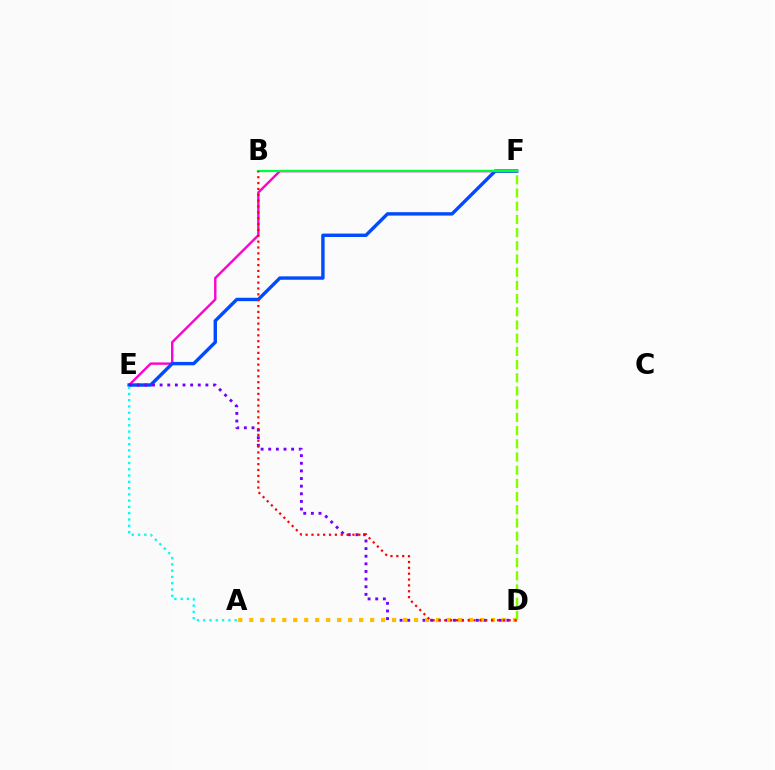{('E', 'F'): [{'color': '#ff00cf', 'line_style': 'solid', 'thickness': 1.72}, {'color': '#004bff', 'line_style': 'solid', 'thickness': 2.44}], ('A', 'E'): [{'color': '#00fff6', 'line_style': 'dotted', 'thickness': 1.71}], ('B', 'F'): [{'color': '#00ff39', 'line_style': 'solid', 'thickness': 1.62}], ('D', 'E'): [{'color': '#7200ff', 'line_style': 'dotted', 'thickness': 2.07}], ('A', 'D'): [{'color': '#ffbd00', 'line_style': 'dotted', 'thickness': 2.98}], ('D', 'F'): [{'color': '#84ff00', 'line_style': 'dashed', 'thickness': 1.79}], ('B', 'D'): [{'color': '#ff0000', 'line_style': 'dotted', 'thickness': 1.59}]}